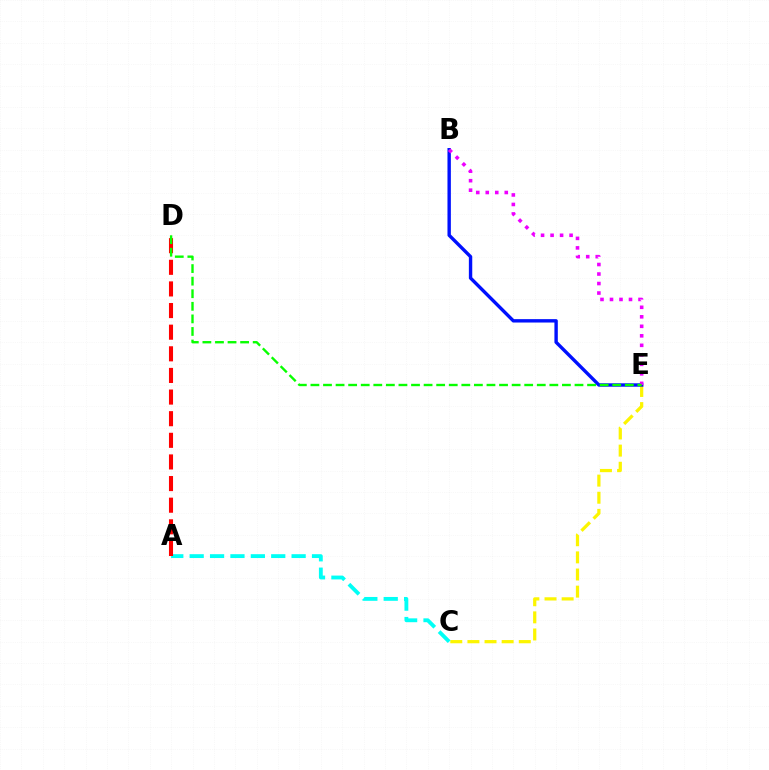{('C', 'E'): [{'color': '#fcf500', 'line_style': 'dashed', 'thickness': 2.33}], ('B', 'E'): [{'color': '#0010ff', 'line_style': 'solid', 'thickness': 2.44}, {'color': '#ee00ff', 'line_style': 'dotted', 'thickness': 2.58}], ('A', 'C'): [{'color': '#00fff6', 'line_style': 'dashed', 'thickness': 2.77}], ('A', 'D'): [{'color': '#ff0000', 'line_style': 'dashed', 'thickness': 2.94}], ('D', 'E'): [{'color': '#08ff00', 'line_style': 'dashed', 'thickness': 1.71}]}